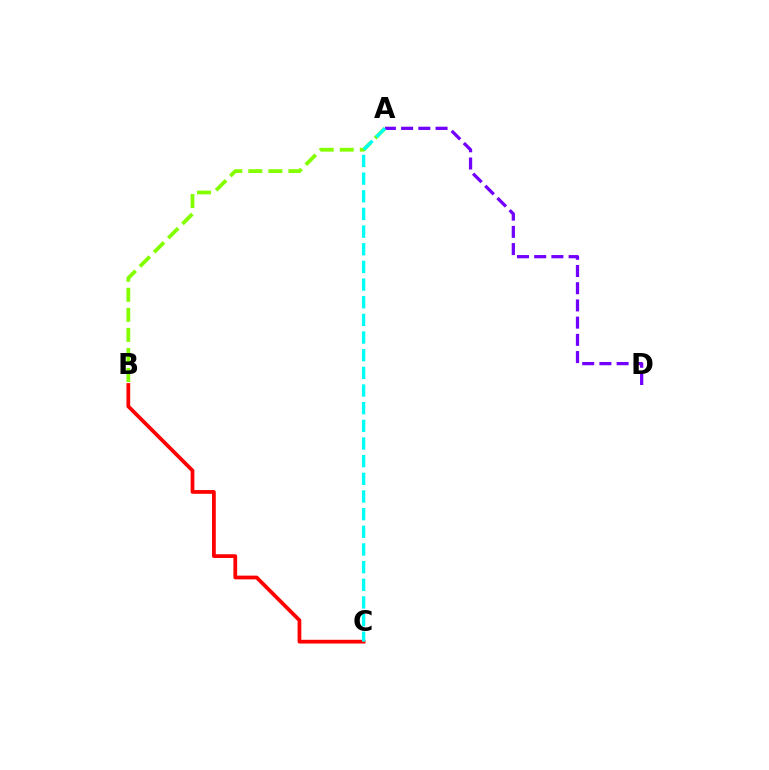{('A', 'B'): [{'color': '#84ff00', 'line_style': 'dashed', 'thickness': 2.72}], ('B', 'C'): [{'color': '#ff0000', 'line_style': 'solid', 'thickness': 2.7}], ('A', 'D'): [{'color': '#7200ff', 'line_style': 'dashed', 'thickness': 2.34}], ('A', 'C'): [{'color': '#00fff6', 'line_style': 'dashed', 'thickness': 2.4}]}